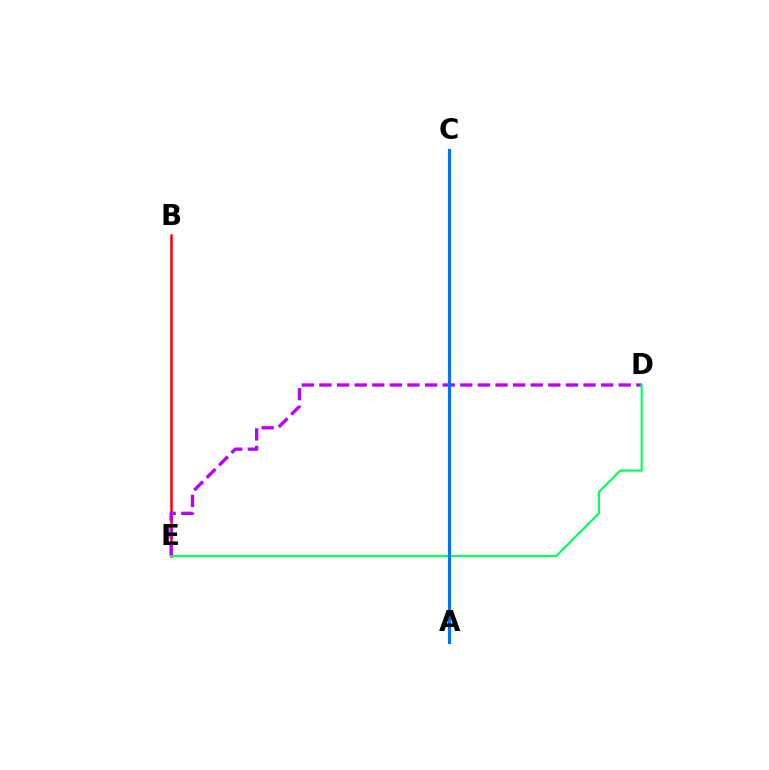{('A', 'C'): [{'color': '#d1ff00', 'line_style': 'dashed', 'thickness': 1.85}, {'color': '#0074ff', 'line_style': 'solid', 'thickness': 2.23}], ('B', 'E'): [{'color': '#ff0000', 'line_style': 'solid', 'thickness': 1.8}], ('D', 'E'): [{'color': '#b900ff', 'line_style': 'dashed', 'thickness': 2.39}, {'color': '#00ff5c', 'line_style': 'solid', 'thickness': 1.55}]}